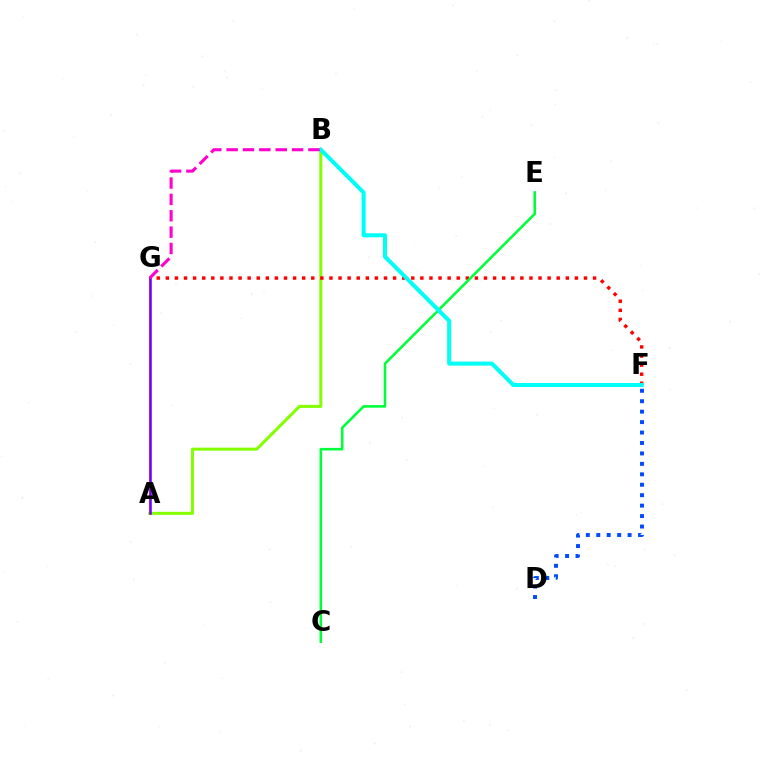{('A', 'B'): [{'color': '#84ff00', 'line_style': 'solid', 'thickness': 2.18}], ('A', 'G'): [{'color': '#ffbd00', 'line_style': 'solid', 'thickness': 1.67}, {'color': '#7200ff', 'line_style': 'solid', 'thickness': 1.83}], ('F', 'G'): [{'color': '#ff0000', 'line_style': 'dotted', 'thickness': 2.47}], ('D', 'F'): [{'color': '#004bff', 'line_style': 'dotted', 'thickness': 2.84}], ('C', 'E'): [{'color': '#00ff39', 'line_style': 'solid', 'thickness': 1.85}], ('B', 'F'): [{'color': '#00fff6', 'line_style': 'solid', 'thickness': 2.91}], ('B', 'G'): [{'color': '#ff00cf', 'line_style': 'dashed', 'thickness': 2.22}]}